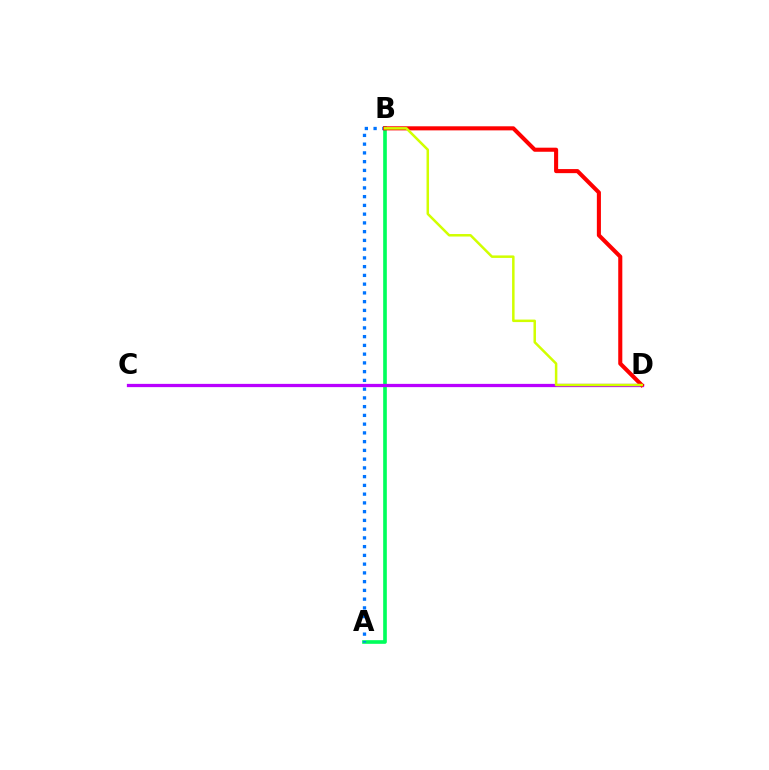{('A', 'B'): [{'color': '#00ff5c', 'line_style': 'solid', 'thickness': 2.63}, {'color': '#0074ff', 'line_style': 'dotted', 'thickness': 2.38}], ('C', 'D'): [{'color': '#b900ff', 'line_style': 'solid', 'thickness': 2.35}], ('B', 'D'): [{'color': '#ff0000', 'line_style': 'solid', 'thickness': 2.93}, {'color': '#d1ff00', 'line_style': 'solid', 'thickness': 1.8}]}